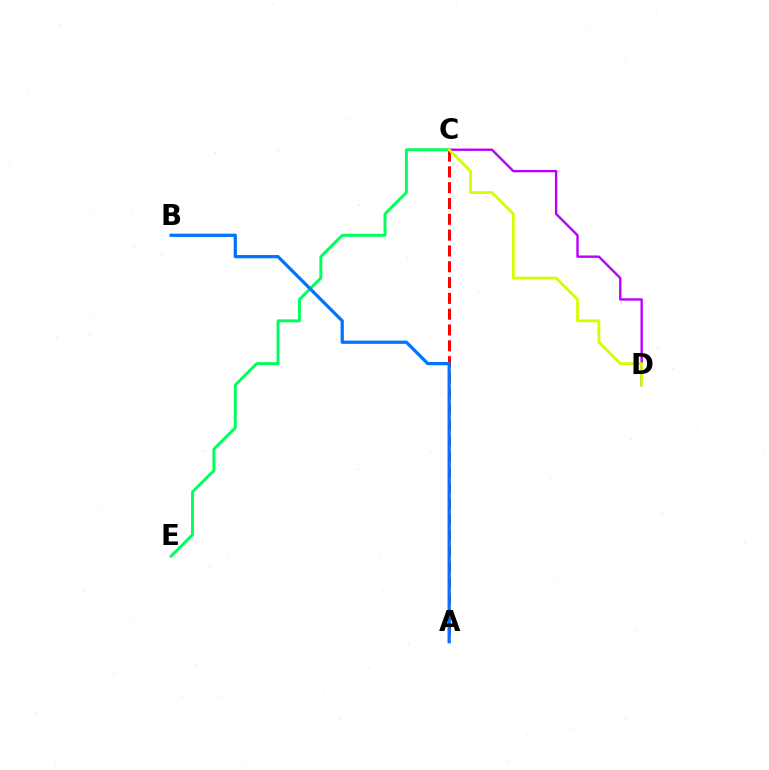{('C', 'E'): [{'color': '#00ff5c', 'line_style': 'solid', 'thickness': 2.1}], ('C', 'D'): [{'color': '#b900ff', 'line_style': 'solid', 'thickness': 1.72}, {'color': '#d1ff00', 'line_style': 'solid', 'thickness': 2.0}], ('A', 'C'): [{'color': '#ff0000', 'line_style': 'dashed', 'thickness': 2.15}], ('A', 'B'): [{'color': '#0074ff', 'line_style': 'solid', 'thickness': 2.34}]}